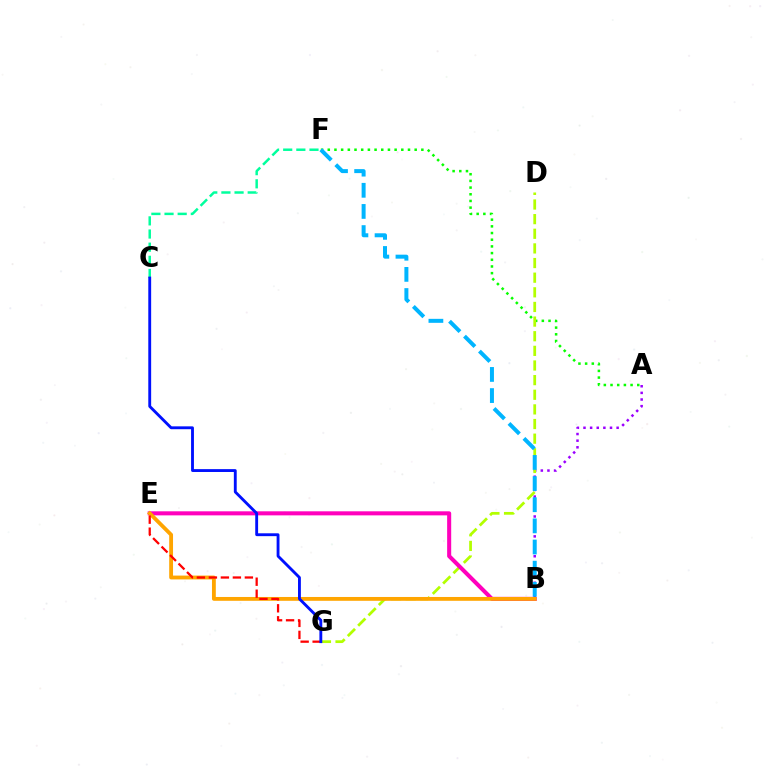{('C', 'F'): [{'color': '#00ff9d', 'line_style': 'dashed', 'thickness': 1.79}], ('A', 'B'): [{'color': '#9b00ff', 'line_style': 'dotted', 'thickness': 1.8}], ('A', 'F'): [{'color': '#08ff00', 'line_style': 'dotted', 'thickness': 1.82}], ('D', 'G'): [{'color': '#b3ff00', 'line_style': 'dashed', 'thickness': 1.99}], ('B', 'E'): [{'color': '#ff00bd', 'line_style': 'solid', 'thickness': 2.92}, {'color': '#ffa500', 'line_style': 'solid', 'thickness': 2.76}], ('E', 'G'): [{'color': '#ff0000', 'line_style': 'dashed', 'thickness': 1.63}], ('B', 'F'): [{'color': '#00b5ff', 'line_style': 'dashed', 'thickness': 2.87}], ('C', 'G'): [{'color': '#0010ff', 'line_style': 'solid', 'thickness': 2.06}]}